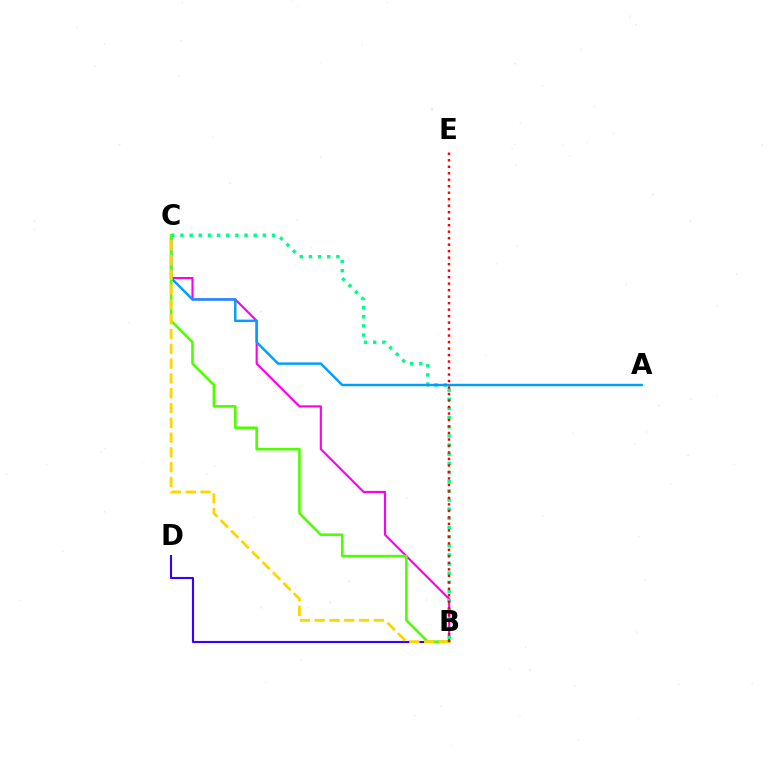{('B', 'C'): [{'color': '#ff00ed', 'line_style': 'solid', 'thickness': 1.54}, {'color': '#00ff86', 'line_style': 'dotted', 'thickness': 2.49}, {'color': '#4fff00', 'line_style': 'solid', 'thickness': 1.88}, {'color': '#ffd500', 'line_style': 'dashed', 'thickness': 2.01}], ('A', 'C'): [{'color': '#009eff', 'line_style': 'solid', 'thickness': 1.75}], ('B', 'D'): [{'color': '#3700ff', 'line_style': 'solid', 'thickness': 1.53}], ('B', 'E'): [{'color': '#ff0000', 'line_style': 'dotted', 'thickness': 1.76}]}